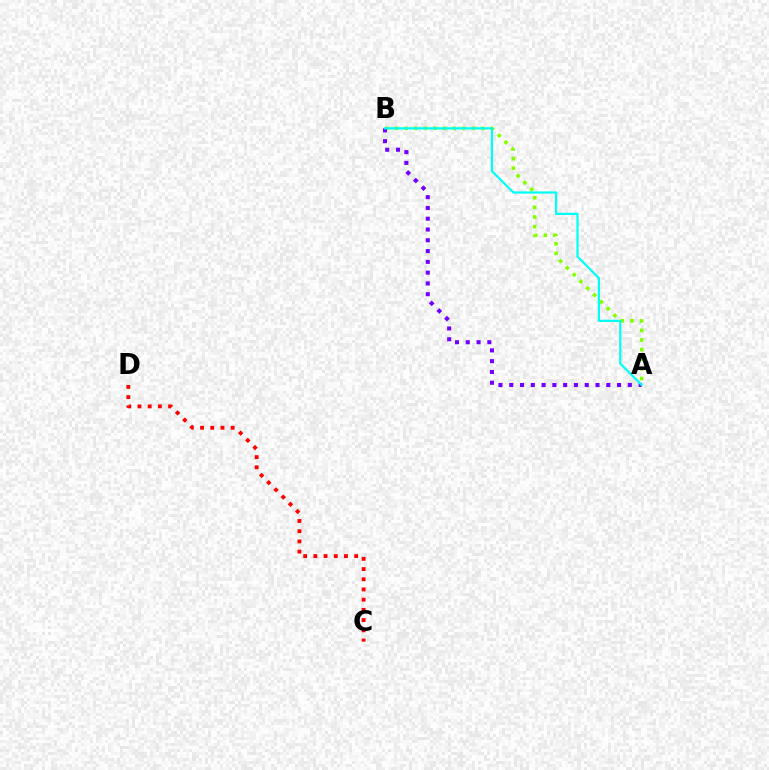{('A', 'B'): [{'color': '#84ff00', 'line_style': 'dotted', 'thickness': 2.61}, {'color': '#7200ff', 'line_style': 'dotted', 'thickness': 2.93}, {'color': '#00fff6', 'line_style': 'solid', 'thickness': 1.59}], ('C', 'D'): [{'color': '#ff0000', 'line_style': 'dotted', 'thickness': 2.77}]}